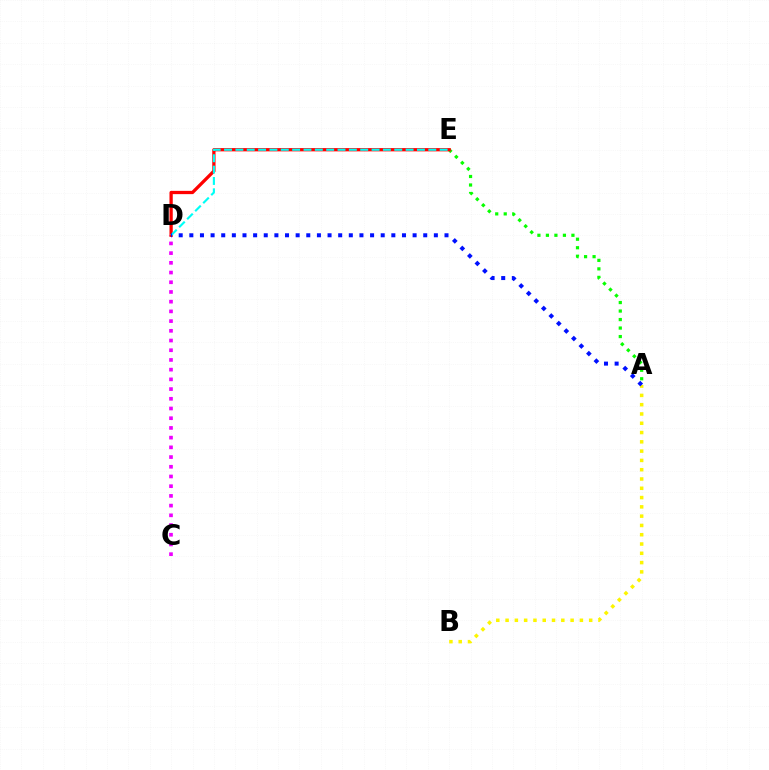{('A', 'E'): [{'color': '#08ff00', 'line_style': 'dotted', 'thickness': 2.31}], ('C', 'D'): [{'color': '#ee00ff', 'line_style': 'dotted', 'thickness': 2.64}], ('D', 'E'): [{'color': '#ff0000', 'line_style': 'solid', 'thickness': 2.36}, {'color': '#00fff6', 'line_style': 'dashed', 'thickness': 1.54}], ('A', 'B'): [{'color': '#fcf500', 'line_style': 'dotted', 'thickness': 2.52}], ('A', 'D'): [{'color': '#0010ff', 'line_style': 'dotted', 'thickness': 2.89}]}